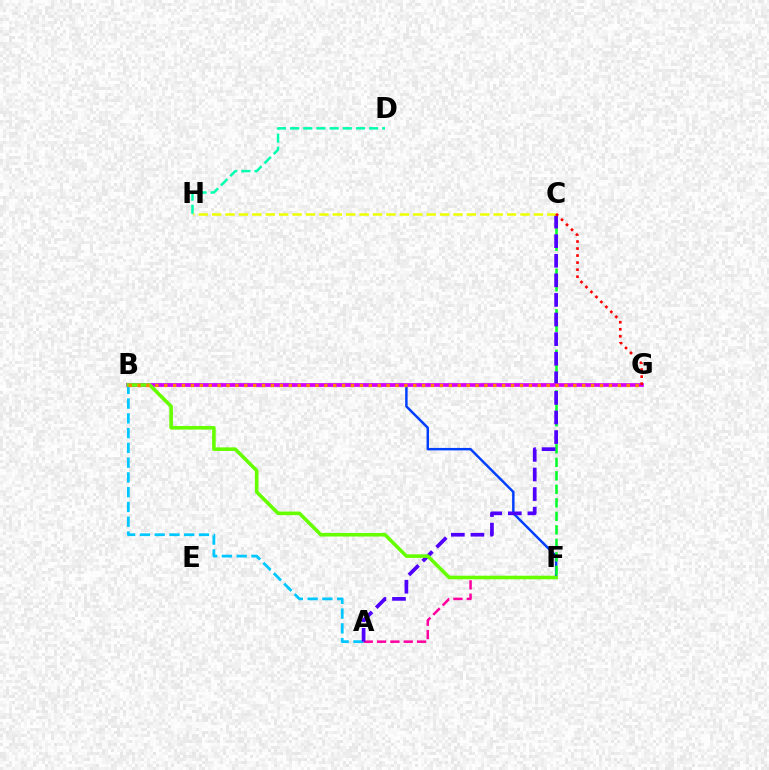{('B', 'F'): [{'color': '#003fff', 'line_style': 'solid', 'thickness': 1.77}, {'color': '#66ff00', 'line_style': 'solid', 'thickness': 2.58}], ('A', 'B'): [{'color': '#00c7ff', 'line_style': 'dashed', 'thickness': 2.01}], ('A', 'F'): [{'color': '#ff00a0', 'line_style': 'dashed', 'thickness': 1.81}], ('D', 'H'): [{'color': '#00ffaf', 'line_style': 'dashed', 'thickness': 1.79}], ('C', 'F'): [{'color': '#00ff27', 'line_style': 'dashed', 'thickness': 1.83}], ('A', 'C'): [{'color': '#4f00ff', 'line_style': 'dashed', 'thickness': 2.66}], ('C', 'H'): [{'color': '#eeff00', 'line_style': 'dashed', 'thickness': 1.82}], ('B', 'G'): [{'color': '#d600ff', 'line_style': 'solid', 'thickness': 2.66}, {'color': '#ff8800', 'line_style': 'dotted', 'thickness': 2.42}], ('C', 'G'): [{'color': '#ff0000', 'line_style': 'dotted', 'thickness': 1.91}]}